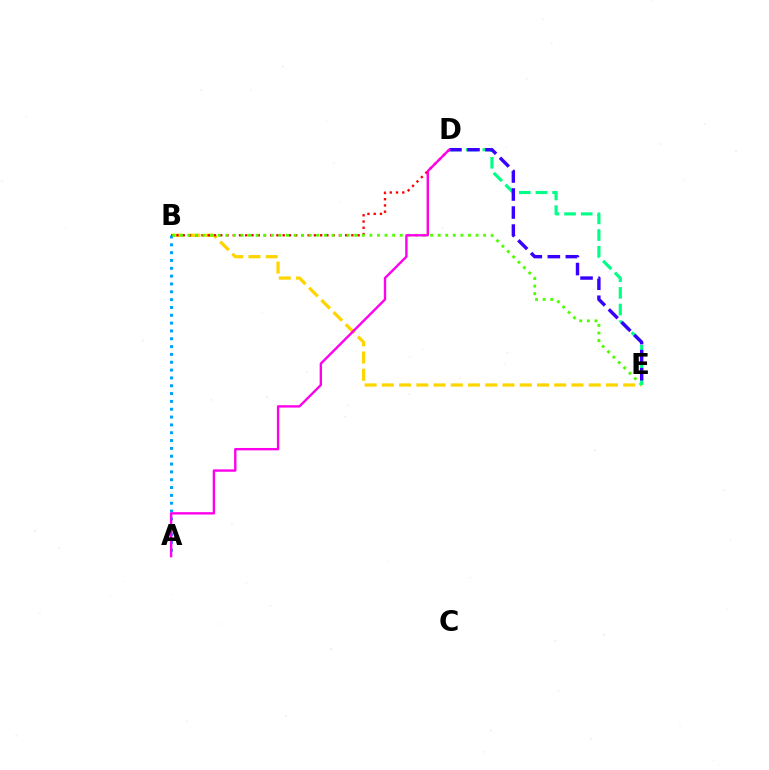{('B', 'E'): [{'color': '#ffd500', 'line_style': 'dashed', 'thickness': 2.34}, {'color': '#4fff00', 'line_style': 'dotted', 'thickness': 2.06}], ('A', 'B'): [{'color': '#009eff', 'line_style': 'dotted', 'thickness': 2.13}], ('B', 'D'): [{'color': '#ff0000', 'line_style': 'dotted', 'thickness': 1.7}], ('D', 'E'): [{'color': '#00ff86', 'line_style': 'dashed', 'thickness': 2.26}, {'color': '#3700ff', 'line_style': 'dashed', 'thickness': 2.45}], ('A', 'D'): [{'color': '#ff00ed', 'line_style': 'solid', 'thickness': 1.71}]}